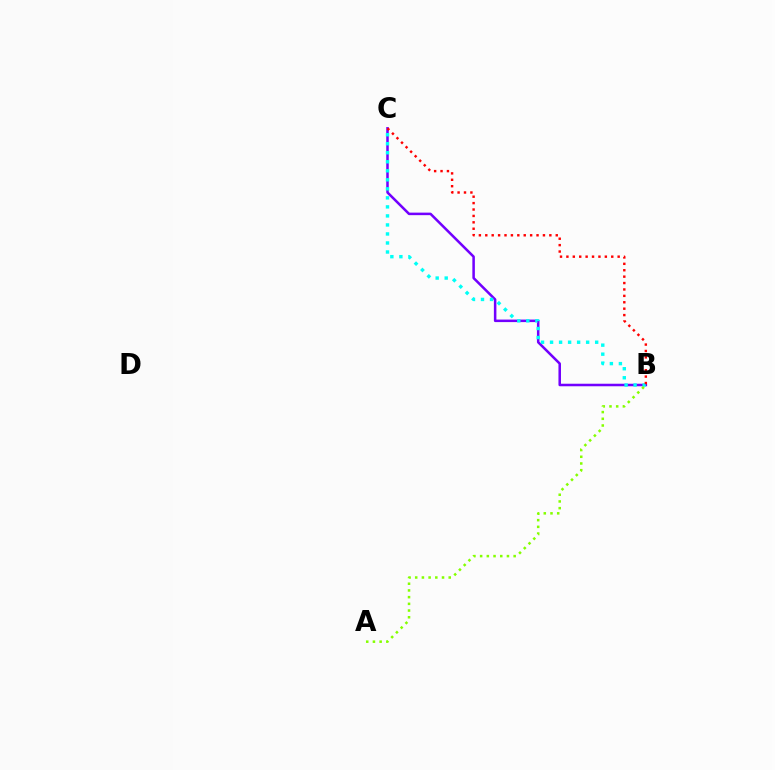{('B', 'C'): [{'color': '#7200ff', 'line_style': 'solid', 'thickness': 1.82}, {'color': '#00fff6', 'line_style': 'dotted', 'thickness': 2.45}, {'color': '#ff0000', 'line_style': 'dotted', 'thickness': 1.74}], ('A', 'B'): [{'color': '#84ff00', 'line_style': 'dotted', 'thickness': 1.82}]}